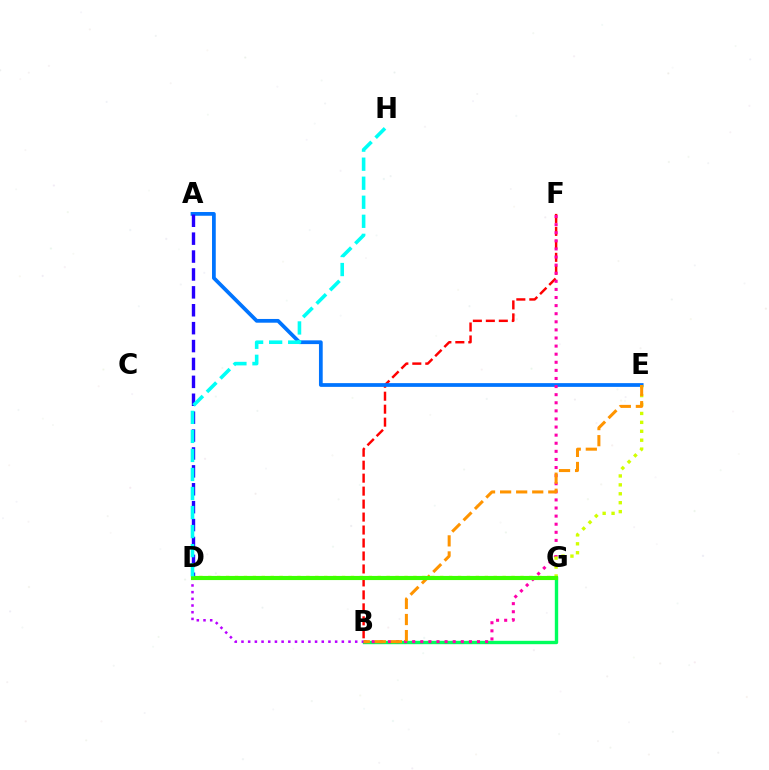{('B', 'F'): [{'color': '#ff0000', 'line_style': 'dashed', 'thickness': 1.76}, {'color': '#ff00ac', 'line_style': 'dotted', 'thickness': 2.2}], ('B', 'G'): [{'color': '#00ff5c', 'line_style': 'solid', 'thickness': 2.43}], ('A', 'E'): [{'color': '#0074ff', 'line_style': 'solid', 'thickness': 2.69}], ('B', 'D'): [{'color': '#b900ff', 'line_style': 'dotted', 'thickness': 1.82}], ('D', 'E'): [{'color': '#d1ff00', 'line_style': 'dotted', 'thickness': 2.42}], ('A', 'D'): [{'color': '#2500ff', 'line_style': 'dashed', 'thickness': 2.43}], ('B', 'E'): [{'color': '#ff9400', 'line_style': 'dashed', 'thickness': 2.18}], ('D', 'G'): [{'color': '#3dff00', 'line_style': 'solid', 'thickness': 2.97}], ('D', 'H'): [{'color': '#00fff6', 'line_style': 'dashed', 'thickness': 2.59}]}